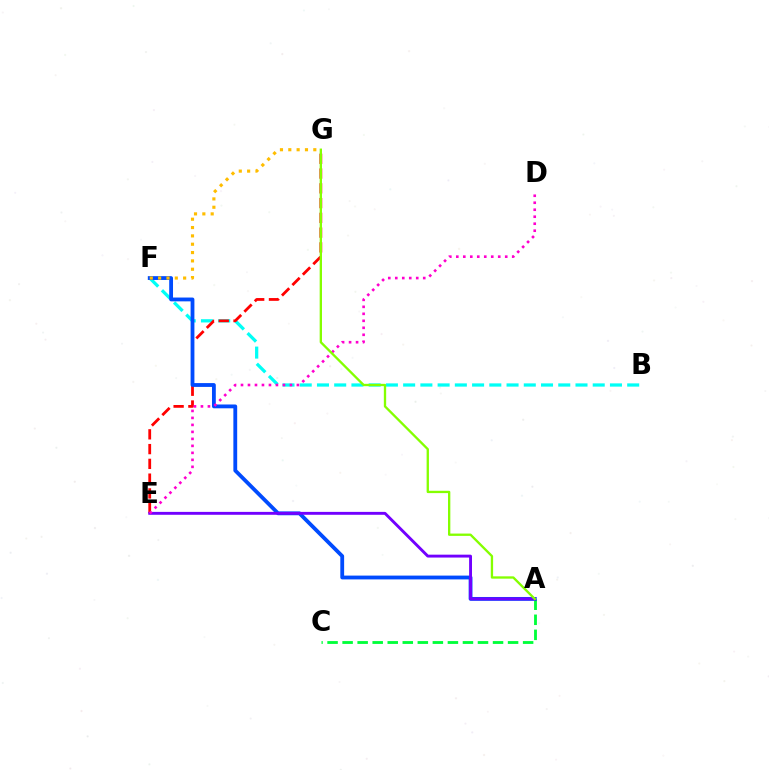{('B', 'F'): [{'color': '#00fff6', 'line_style': 'dashed', 'thickness': 2.34}], ('A', 'C'): [{'color': '#00ff39', 'line_style': 'dashed', 'thickness': 2.04}], ('E', 'G'): [{'color': '#ff0000', 'line_style': 'dashed', 'thickness': 2.01}], ('A', 'F'): [{'color': '#004bff', 'line_style': 'solid', 'thickness': 2.75}], ('A', 'E'): [{'color': '#7200ff', 'line_style': 'solid', 'thickness': 2.08}], ('D', 'E'): [{'color': '#ff00cf', 'line_style': 'dotted', 'thickness': 1.9}], ('F', 'G'): [{'color': '#ffbd00', 'line_style': 'dotted', 'thickness': 2.27}], ('A', 'G'): [{'color': '#84ff00', 'line_style': 'solid', 'thickness': 1.68}]}